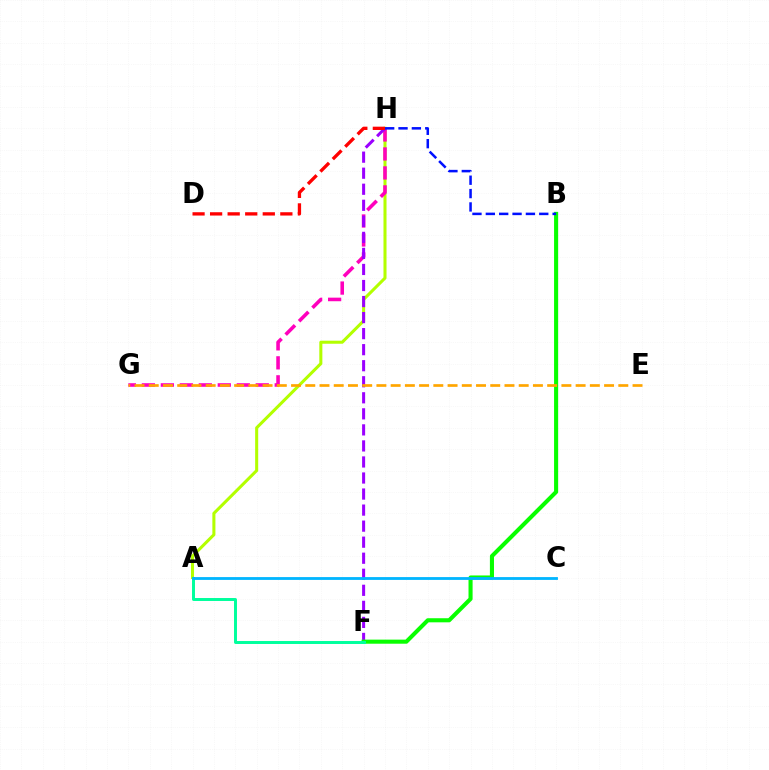{('A', 'H'): [{'color': '#b3ff00', 'line_style': 'solid', 'thickness': 2.2}], ('G', 'H'): [{'color': '#ff00bd', 'line_style': 'dashed', 'thickness': 2.58}], ('F', 'H'): [{'color': '#9b00ff', 'line_style': 'dashed', 'thickness': 2.18}], ('B', 'F'): [{'color': '#08ff00', 'line_style': 'solid', 'thickness': 2.94}], ('A', 'F'): [{'color': '#00ff9d', 'line_style': 'solid', 'thickness': 2.13}], ('A', 'C'): [{'color': '#00b5ff', 'line_style': 'solid', 'thickness': 2.03}], ('E', 'G'): [{'color': '#ffa500', 'line_style': 'dashed', 'thickness': 1.93}], ('D', 'H'): [{'color': '#ff0000', 'line_style': 'dashed', 'thickness': 2.39}], ('B', 'H'): [{'color': '#0010ff', 'line_style': 'dashed', 'thickness': 1.82}]}